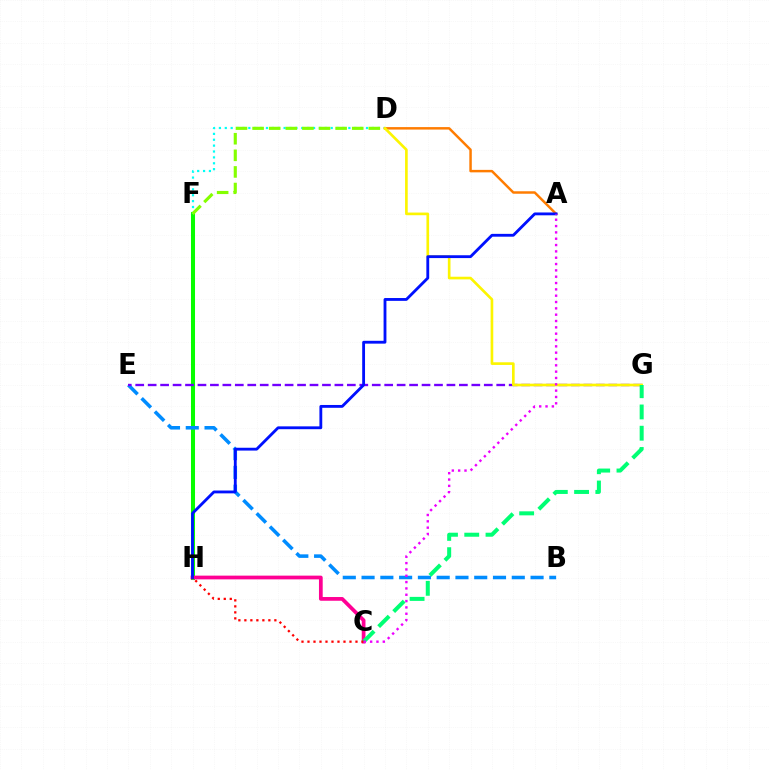{('F', 'H'): [{'color': '#08ff00', 'line_style': 'solid', 'thickness': 2.91}], ('C', 'H'): [{'color': '#ff0094', 'line_style': 'solid', 'thickness': 2.69}, {'color': '#ff0000', 'line_style': 'dotted', 'thickness': 1.63}], ('D', 'F'): [{'color': '#00fff6', 'line_style': 'dotted', 'thickness': 1.6}, {'color': '#84ff00', 'line_style': 'dashed', 'thickness': 2.26}], ('B', 'E'): [{'color': '#008cff', 'line_style': 'dashed', 'thickness': 2.55}], ('E', 'G'): [{'color': '#7200ff', 'line_style': 'dashed', 'thickness': 1.69}], ('A', 'D'): [{'color': '#ff7c00', 'line_style': 'solid', 'thickness': 1.78}], ('D', 'G'): [{'color': '#fcf500', 'line_style': 'solid', 'thickness': 1.91}], ('C', 'G'): [{'color': '#00ff74', 'line_style': 'dashed', 'thickness': 2.89}], ('A', 'H'): [{'color': '#0010ff', 'line_style': 'solid', 'thickness': 2.04}], ('A', 'C'): [{'color': '#ee00ff', 'line_style': 'dotted', 'thickness': 1.72}]}